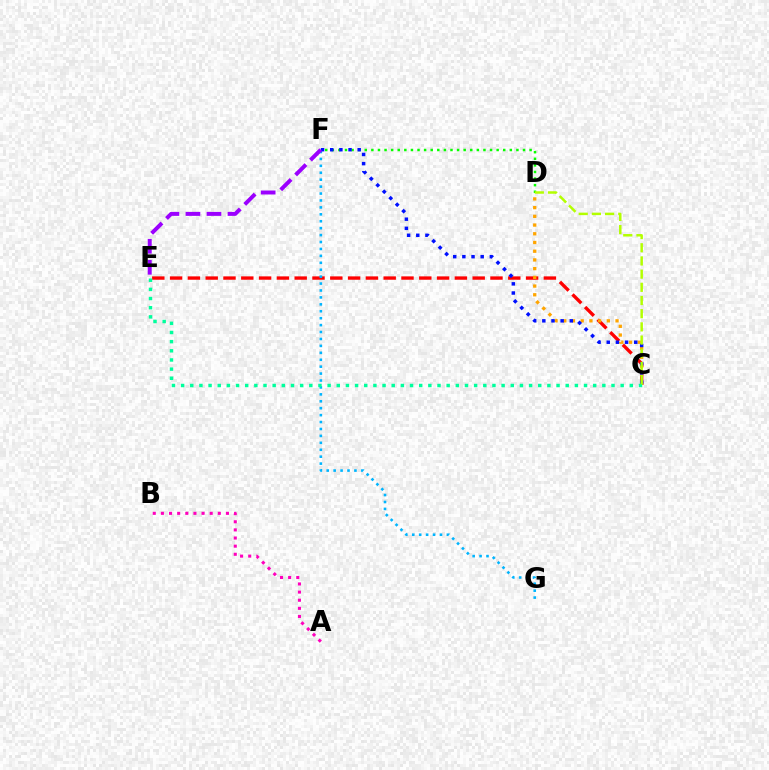{('A', 'B'): [{'color': '#ff00bd', 'line_style': 'dotted', 'thickness': 2.21}], ('D', 'F'): [{'color': '#08ff00', 'line_style': 'dotted', 'thickness': 1.79}], ('C', 'E'): [{'color': '#ff0000', 'line_style': 'dashed', 'thickness': 2.42}, {'color': '#00ff9d', 'line_style': 'dotted', 'thickness': 2.49}], ('C', 'D'): [{'color': '#ffa500', 'line_style': 'dotted', 'thickness': 2.37}, {'color': '#b3ff00', 'line_style': 'dashed', 'thickness': 1.79}], ('F', 'G'): [{'color': '#00b5ff', 'line_style': 'dotted', 'thickness': 1.88}], ('C', 'F'): [{'color': '#0010ff', 'line_style': 'dotted', 'thickness': 2.49}], ('E', 'F'): [{'color': '#9b00ff', 'line_style': 'dashed', 'thickness': 2.86}]}